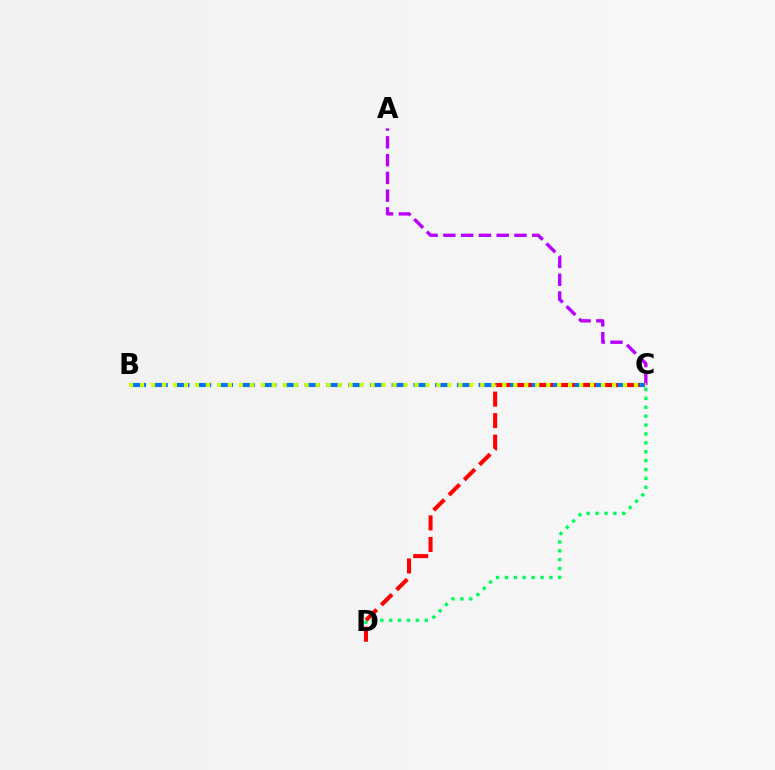{('C', 'D'): [{'color': '#00ff5c', 'line_style': 'dotted', 'thickness': 2.42}, {'color': '#ff0000', 'line_style': 'dashed', 'thickness': 2.92}], ('B', 'C'): [{'color': '#0074ff', 'line_style': 'dashed', 'thickness': 2.95}, {'color': '#d1ff00', 'line_style': 'dotted', 'thickness': 2.98}], ('A', 'C'): [{'color': '#b900ff', 'line_style': 'dashed', 'thickness': 2.42}]}